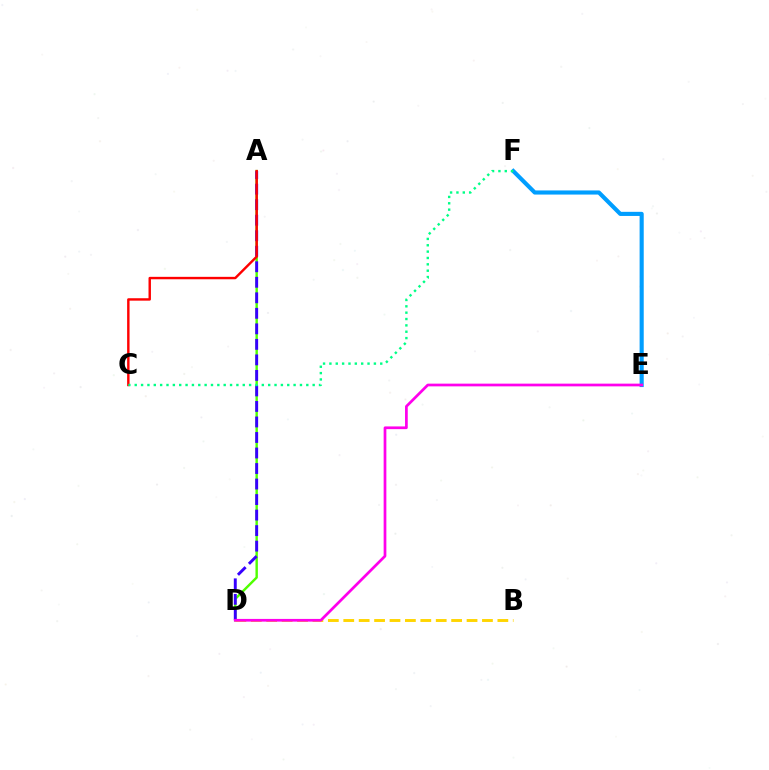{('A', 'D'): [{'color': '#4fff00', 'line_style': 'solid', 'thickness': 1.74}, {'color': '#3700ff', 'line_style': 'dashed', 'thickness': 2.11}], ('E', 'F'): [{'color': '#009eff', 'line_style': 'solid', 'thickness': 2.97}], ('B', 'D'): [{'color': '#ffd500', 'line_style': 'dashed', 'thickness': 2.09}], ('D', 'E'): [{'color': '#ff00ed', 'line_style': 'solid', 'thickness': 1.96}], ('A', 'C'): [{'color': '#ff0000', 'line_style': 'solid', 'thickness': 1.75}], ('C', 'F'): [{'color': '#00ff86', 'line_style': 'dotted', 'thickness': 1.73}]}